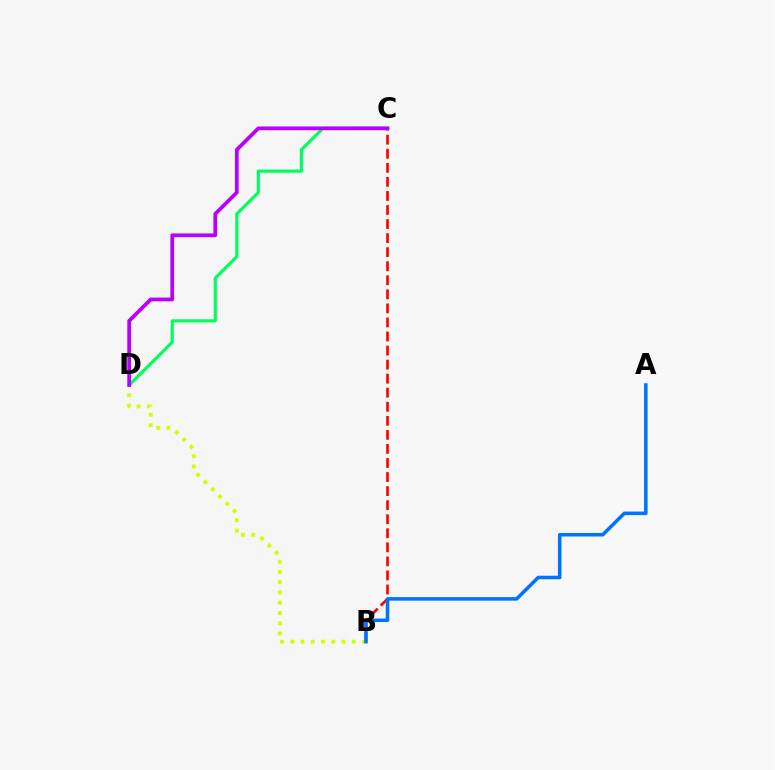{('B', 'C'): [{'color': '#ff0000', 'line_style': 'dashed', 'thickness': 1.91}], ('C', 'D'): [{'color': '#00ff5c', 'line_style': 'solid', 'thickness': 2.26}, {'color': '#b900ff', 'line_style': 'solid', 'thickness': 2.7}], ('B', 'D'): [{'color': '#d1ff00', 'line_style': 'dotted', 'thickness': 2.79}], ('A', 'B'): [{'color': '#0074ff', 'line_style': 'solid', 'thickness': 2.56}]}